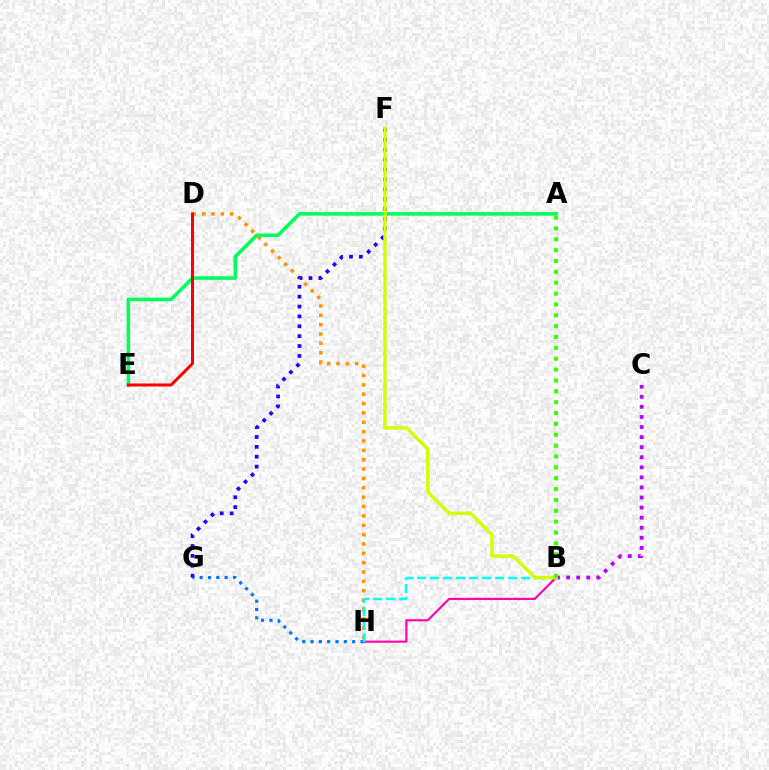{('D', 'H'): [{'color': '#ff9400', 'line_style': 'dotted', 'thickness': 2.54}], ('B', 'C'): [{'color': '#b900ff', 'line_style': 'dotted', 'thickness': 2.74}], ('B', 'H'): [{'color': '#ff00ac', 'line_style': 'solid', 'thickness': 1.54}, {'color': '#00fff6', 'line_style': 'dashed', 'thickness': 1.77}], ('G', 'H'): [{'color': '#0074ff', 'line_style': 'dotted', 'thickness': 2.26}], ('A', 'E'): [{'color': '#00ff5c', 'line_style': 'solid', 'thickness': 2.57}], ('F', 'G'): [{'color': '#2500ff', 'line_style': 'dotted', 'thickness': 2.68}], ('B', 'F'): [{'color': '#d1ff00', 'line_style': 'solid', 'thickness': 2.42}], ('A', 'B'): [{'color': '#3dff00', 'line_style': 'dotted', 'thickness': 2.95}], ('D', 'E'): [{'color': '#ff0000', 'line_style': 'solid', 'thickness': 2.17}]}